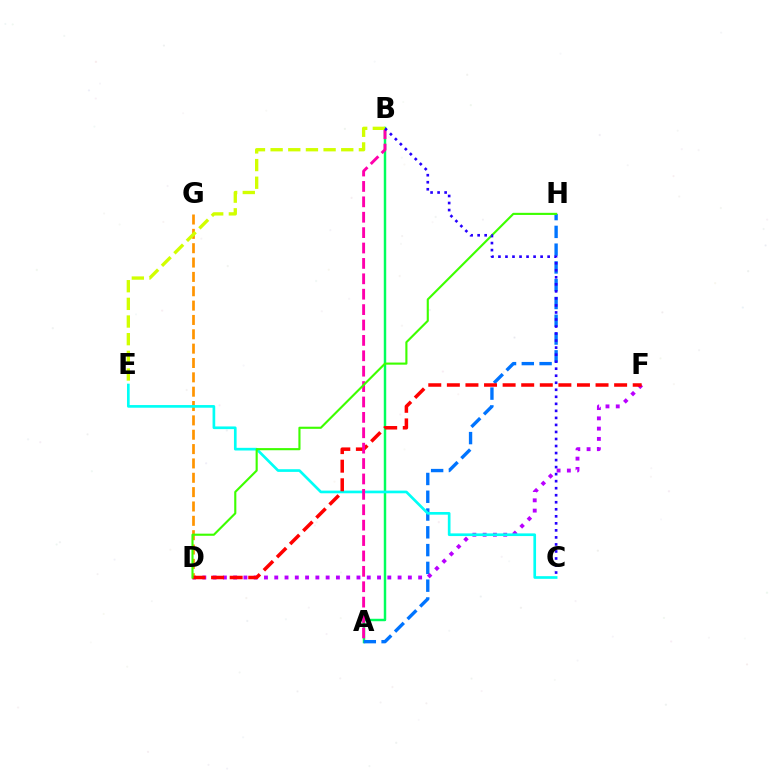{('A', 'B'): [{'color': '#00ff5c', 'line_style': 'solid', 'thickness': 1.77}, {'color': '#ff00ac', 'line_style': 'dashed', 'thickness': 2.09}], ('A', 'H'): [{'color': '#0074ff', 'line_style': 'dashed', 'thickness': 2.42}], ('D', 'F'): [{'color': '#b900ff', 'line_style': 'dotted', 'thickness': 2.79}, {'color': '#ff0000', 'line_style': 'dashed', 'thickness': 2.52}], ('D', 'G'): [{'color': '#ff9400', 'line_style': 'dashed', 'thickness': 1.95}], ('C', 'E'): [{'color': '#00fff6', 'line_style': 'solid', 'thickness': 1.92}], ('D', 'H'): [{'color': '#3dff00', 'line_style': 'solid', 'thickness': 1.53}], ('B', 'E'): [{'color': '#d1ff00', 'line_style': 'dashed', 'thickness': 2.4}], ('B', 'C'): [{'color': '#2500ff', 'line_style': 'dotted', 'thickness': 1.91}]}